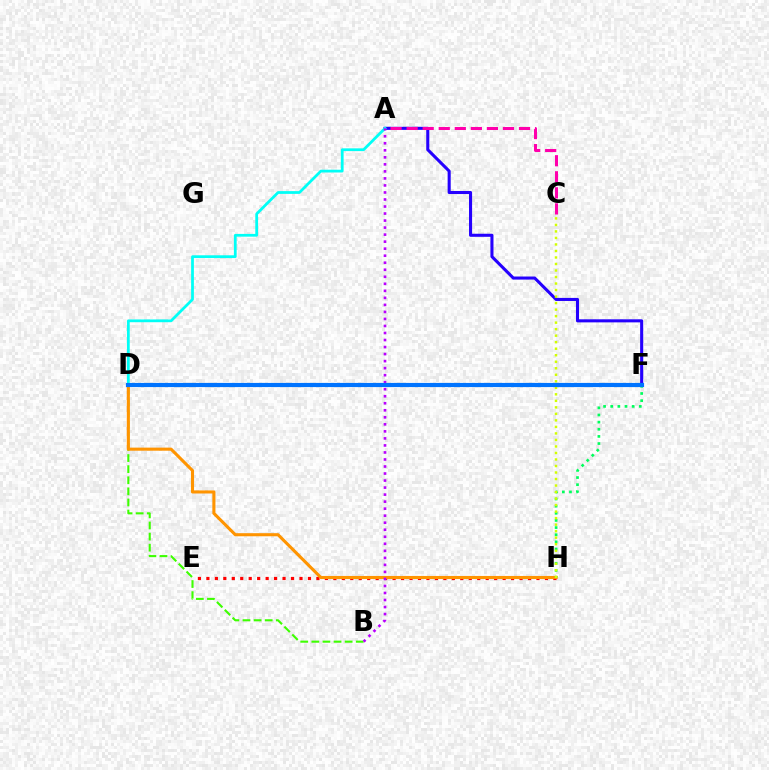{('E', 'H'): [{'color': '#ff0000', 'line_style': 'dotted', 'thickness': 2.3}], ('A', 'F'): [{'color': '#2500ff', 'line_style': 'solid', 'thickness': 2.21}], ('B', 'D'): [{'color': '#3dff00', 'line_style': 'dashed', 'thickness': 1.51}], ('A', 'C'): [{'color': '#ff00ac', 'line_style': 'dashed', 'thickness': 2.18}], ('D', 'H'): [{'color': '#ff9400', 'line_style': 'solid', 'thickness': 2.22}], ('A', 'D'): [{'color': '#00fff6', 'line_style': 'solid', 'thickness': 1.99}], ('F', 'H'): [{'color': '#00ff5c', 'line_style': 'dotted', 'thickness': 1.94}], ('C', 'H'): [{'color': '#d1ff00', 'line_style': 'dotted', 'thickness': 1.77}], ('A', 'B'): [{'color': '#b900ff', 'line_style': 'dotted', 'thickness': 1.91}], ('D', 'F'): [{'color': '#0074ff', 'line_style': 'solid', 'thickness': 3.0}]}